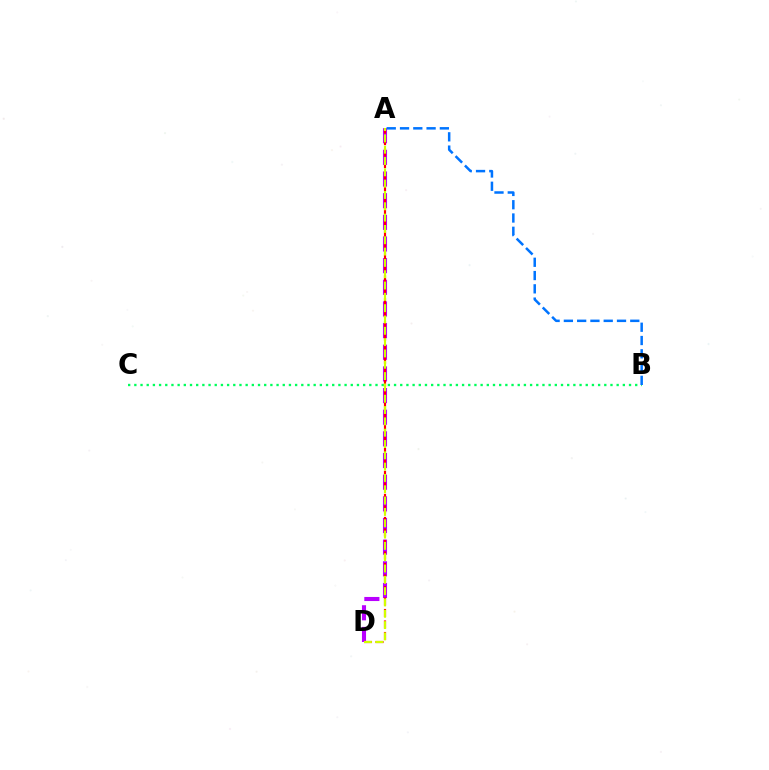{('A', 'D'): [{'color': '#b900ff', 'line_style': 'dashed', 'thickness': 2.94}, {'color': '#ff0000', 'line_style': 'dashed', 'thickness': 1.56}, {'color': '#d1ff00', 'line_style': 'dashed', 'thickness': 1.54}], ('B', 'C'): [{'color': '#00ff5c', 'line_style': 'dotted', 'thickness': 1.68}], ('A', 'B'): [{'color': '#0074ff', 'line_style': 'dashed', 'thickness': 1.8}]}